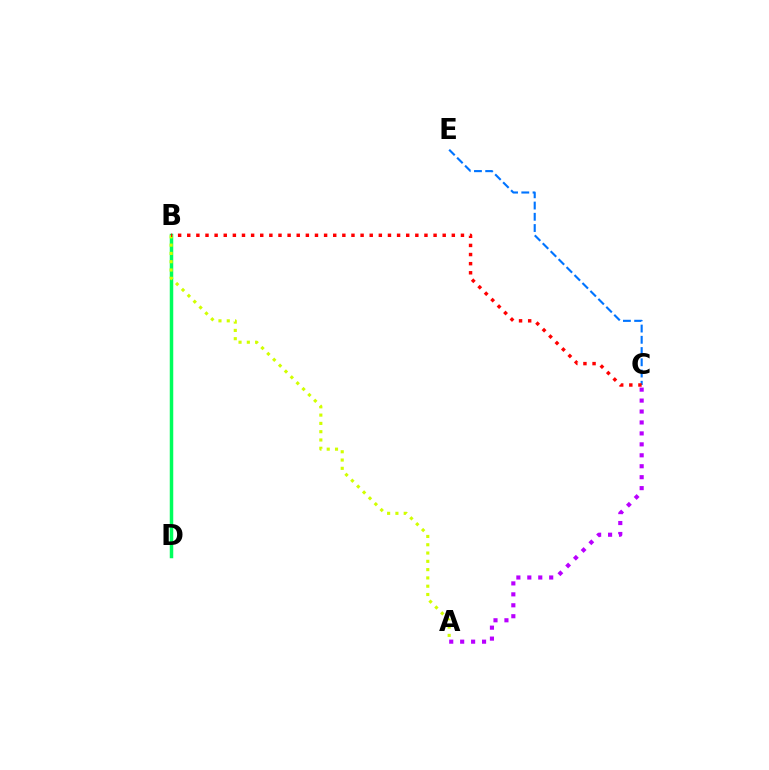{('B', 'D'): [{'color': '#00ff5c', 'line_style': 'solid', 'thickness': 2.52}], ('A', 'B'): [{'color': '#d1ff00', 'line_style': 'dotted', 'thickness': 2.25}], ('C', 'E'): [{'color': '#0074ff', 'line_style': 'dashed', 'thickness': 1.53}], ('A', 'C'): [{'color': '#b900ff', 'line_style': 'dotted', 'thickness': 2.97}], ('B', 'C'): [{'color': '#ff0000', 'line_style': 'dotted', 'thickness': 2.48}]}